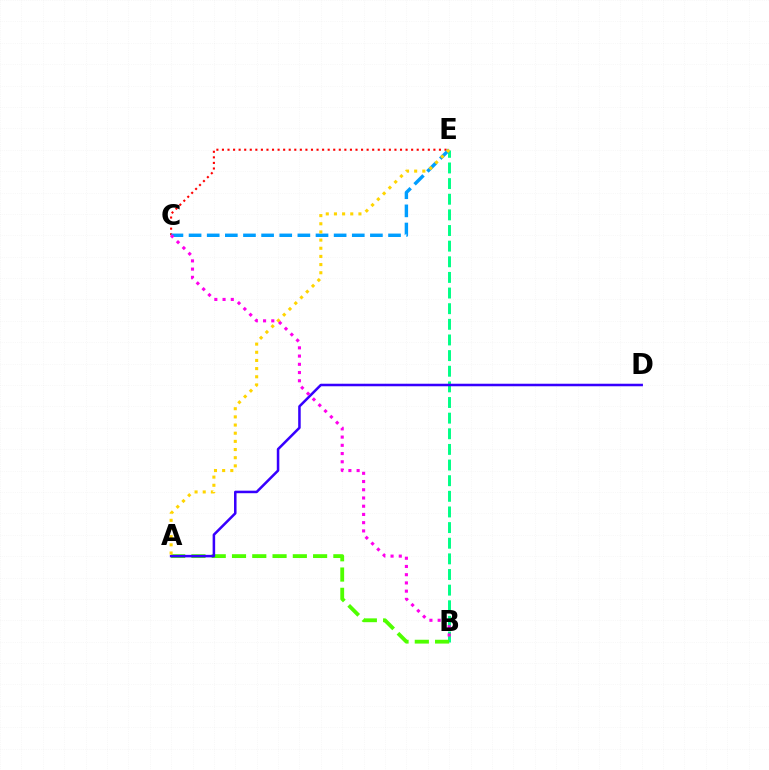{('B', 'E'): [{'color': '#00ff86', 'line_style': 'dashed', 'thickness': 2.12}], ('C', 'E'): [{'color': '#ff0000', 'line_style': 'dotted', 'thickness': 1.51}, {'color': '#009eff', 'line_style': 'dashed', 'thickness': 2.46}], ('A', 'B'): [{'color': '#4fff00', 'line_style': 'dashed', 'thickness': 2.75}], ('A', 'D'): [{'color': '#3700ff', 'line_style': 'solid', 'thickness': 1.82}], ('A', 'E'): [{'color': '#ffd500', 'line_style': 'dotted', 'thickness': 2.22}], ('B', 'C'): [{'color': '#ff00ed', 'line_style': 'dotted', 'thickness': 2.24}]}